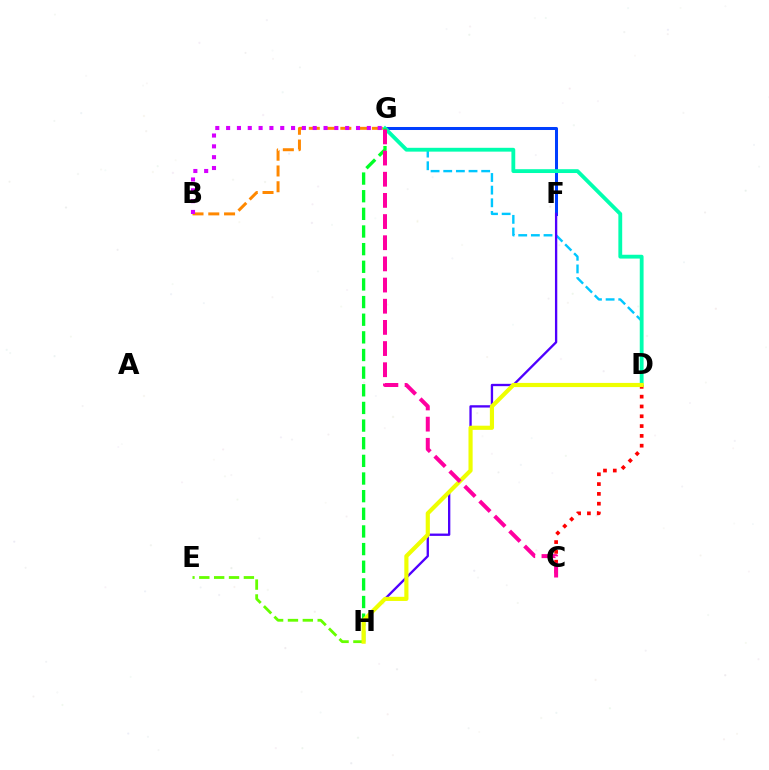{('D', 'G'): [{'color': '#00c7ff', 'line_style': 'dashed', 'thickness': 1.72}, {'color': '#00ffaf', 'line_style': 'solid', 'thickness': 2.75}], ('B', 'G'): [{'color': '#ff8800', 'line_style': 'dashed', 'thickness': 2.14}, {'color': '#d600ff', 'line_style': 'dotted', 'thickness': 2.94}], ('F', 'G'): [{'color': '#003fff', 'line_style': 'solid', 'thickness': 2.17}], ('E', 'H'): [{'color': '#66ff00', 'line_style': 'dashed', 'thickness': 2.02}], ('C', 'D'): [{'color': '#ff0000', 'line_style': 'dotted', 'thickness': 2.66}], ('G', 'H'): [{'color': '#00ff27', 'line_style': 'dashed', 'thickness': 2.4}], ('F', 'H'): [{'color': '#4f00ff', 'line_style': 'solid', 'thickness': 1.67}], ('D', 'H'): [{'color': '#eeff00', 'line_style': 'solid', 'thickness': 2.99}], ('C', 'G'): [{'color': '#ff00a0', 'line_style': 'dashed', 'thickness': 2.88}]}